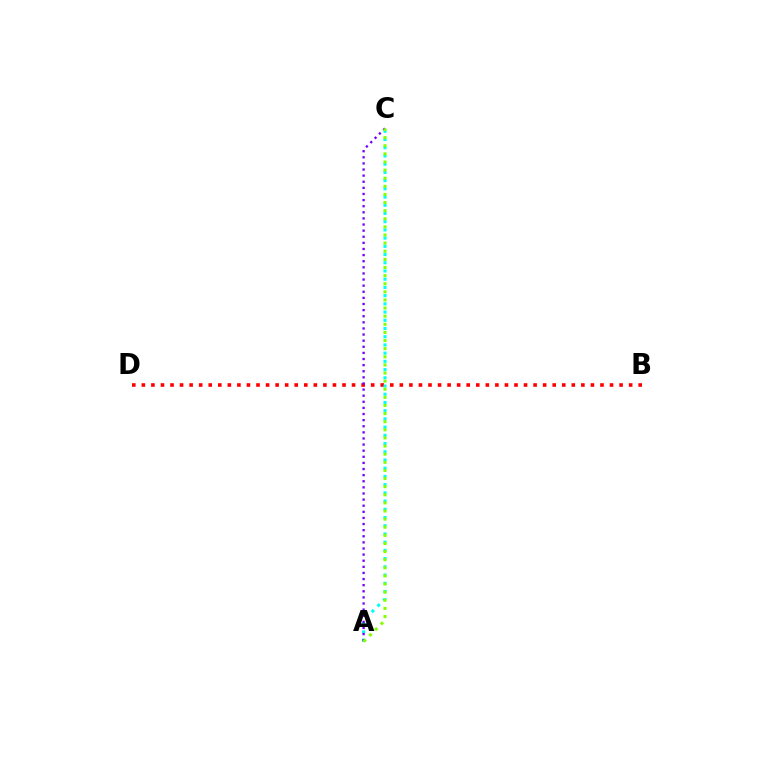{('B', 'D'): [{'color': '#ff0000', 'line_style': 'dotted', 'thickness': 2.6}], ('A', 'C'): [{'color': '#00fff6', 'line_style': 'dotted', 'thickness': 2.23}, {'color': '#7200ff', 'line_style': 'dotted', 'thickness': 1.66}, {'color': '#84ff00', 'line_style': 'dotted', 'thickness': 2.21}]}